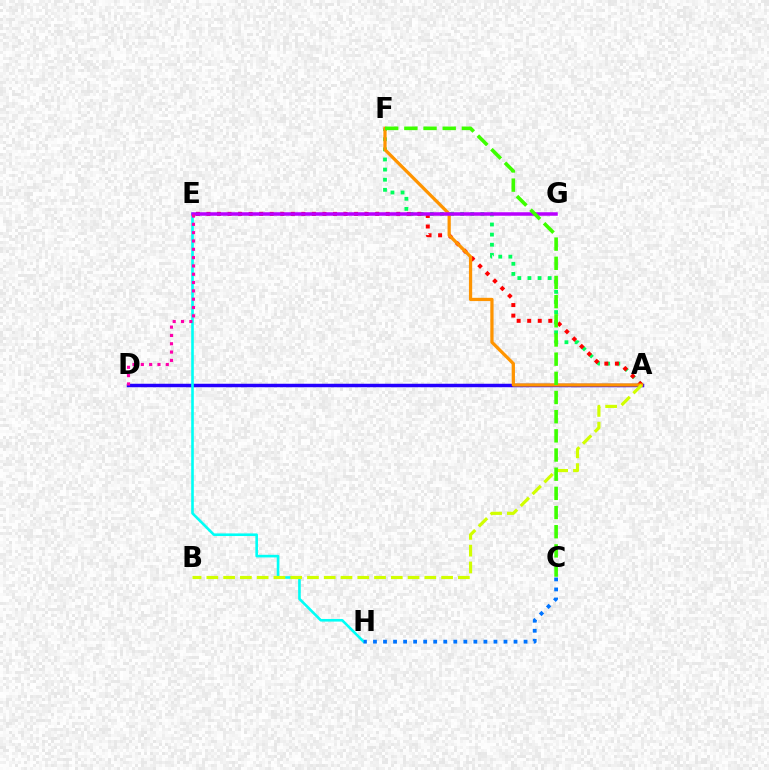{('A', 'F'): [{'color': '#00ff5c', 'line_style': 'dotted', 'thickness': 2.75}, {'color': '#ff9400', 'line_style': 'solid', 'thickness': 2.33}], ('A', 'D'): [{'color': '#2500ff', 'line_style': 'solid', 'thickness': 2.5}], ('E', 'H'): [{'color': '#00fff6', 'line_style': 'solid', 'thickness': 1.88}], ('A', 'E'): [{'color': '#ff0000', 'line_style': 'dotted', 'thickness': 2.86}], ('A', 'B'): [{'color': '#d1ff00', 'line_style': 'dashed', 'thickness': 2.28}], ('C', 'H'): [{'color': '#0074ff', 'line_style': 'dotted', 'thickness': 2.73}], ('E', 'G'): [{'color': '#b900ff', 'line_style': 'solid', 'thickness': 2.52}], ('D', 'E'): [{'color': '#ff00ac', 'line_style': 'dotted', 'thickness': 2.26}], ('C', 'F'): [{'color': '#3dff00', 'line_style': 'dashed', 'thickness': 2.6}]}